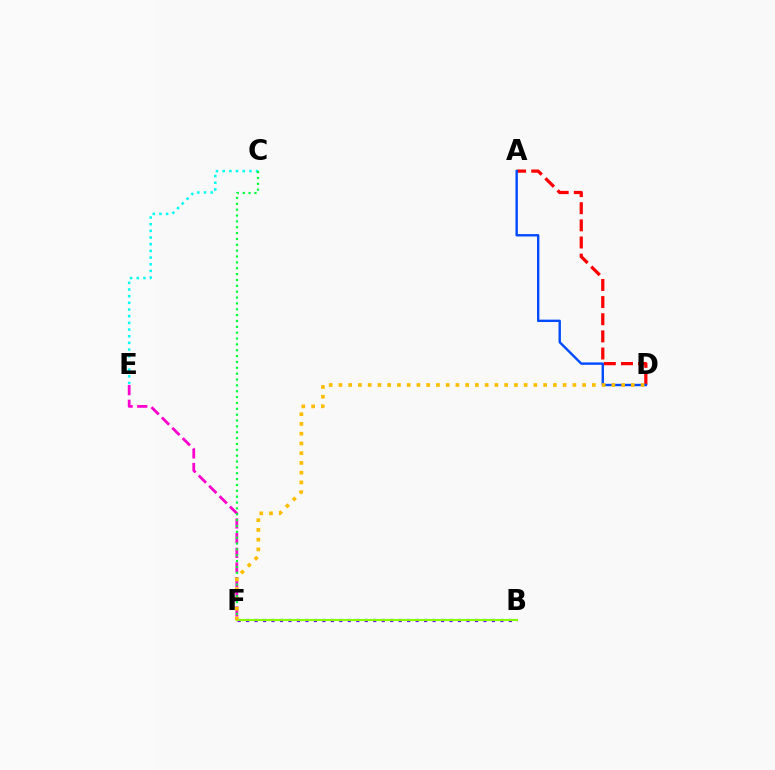{('C', 'E'): [{'color': '#00fff6', 'line_style': 'dotted', 'thickness': 1.81}], ('A', 'D'): [{'color': '#ff0000', 'line_style': 'dashed', 'thickness': 2.33}, {'color': '#004bff', 'line_style': 'solid', 'thickness': 1.72}], ('E', 'F'): [{'color': '#ff00cf', 'line_style': 'dashed', 'thickness': 1.99}], ('B', 'F'): [{'color': '#7200ff', 'line_style': 'dotted', 'thickness': 2.3}, {'color': '#84ff00', 'line_style': 'solid', 'thickness': 1.52}], ('C', 'F'): [{'color': '#00ff39', 'line_style': 'dotted', 'thickness': 1.59}], ('D', 'F'): [{'color': '#ffbd00', 'line_style': 'dotted', 'thickness': 2.65}]}